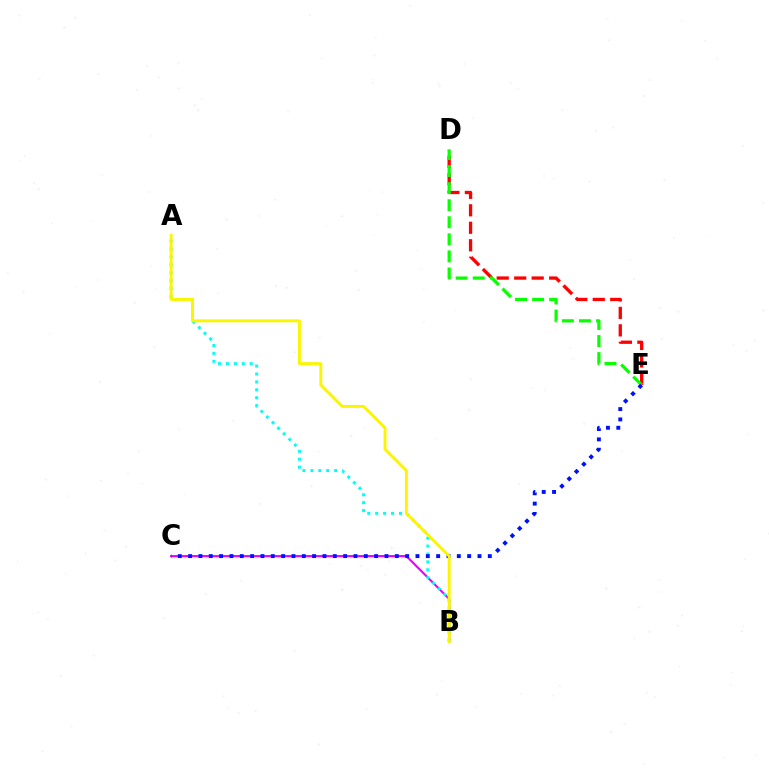{('B', 'C'): [{'color': '#ee00ff', 'line_style': 'solid', 'thickness': 1.53}], ('A', 'B'): [{'color': '#00fff6', 'line_style': 'dotted', 'thickness': 2.15}, {'color': '#fcf500', 'line_style': 'solid', 'thickness': 2.09}], ('D', 'E'): [{'color': '#ff0000', 'line_style': 'dashed', 'thickness': 2.37}, {'color': '#08ff00', 'line_style': 'dashed', 'thickness': 2.32}], ('C', 'E'): [{'color': '#0010ff', 'line_style': 'dotted', 'thickness': 2.81}]}